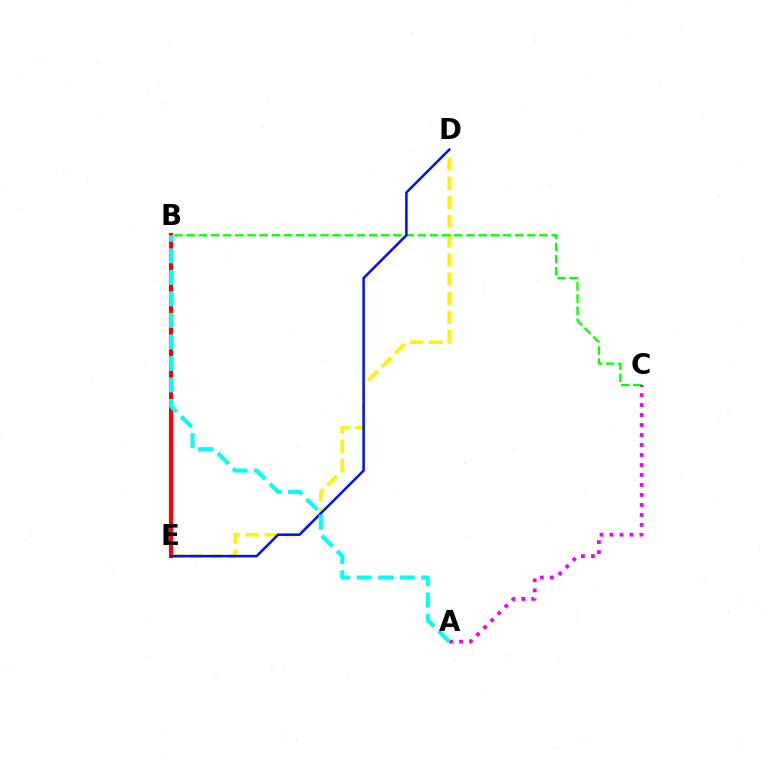{('D', 'E'): [{'color': '#fcf500', 'line_style': 'dashed', 'thickness': 2.6}, {'color': '#0010ff', 'line_style': 'solid', 'thickness': 1.8}], ('B', 'C'): [{'color': '#08ff00', 'line_style': 'dashed', 'thickness': 1.65}], ('B', 'E'): [{'color': '#ff0000', 'line_style': 'solid', 'thickness': 2.99}], ('A', 'C'): [{'color': '#ee00ff', 'line_style': 'dotted', 'thickness': 2.71}], ('A', 'B'): [{'color': '#00fff6', 'line_style': 'dashed', 'thickness': 2.92}]}